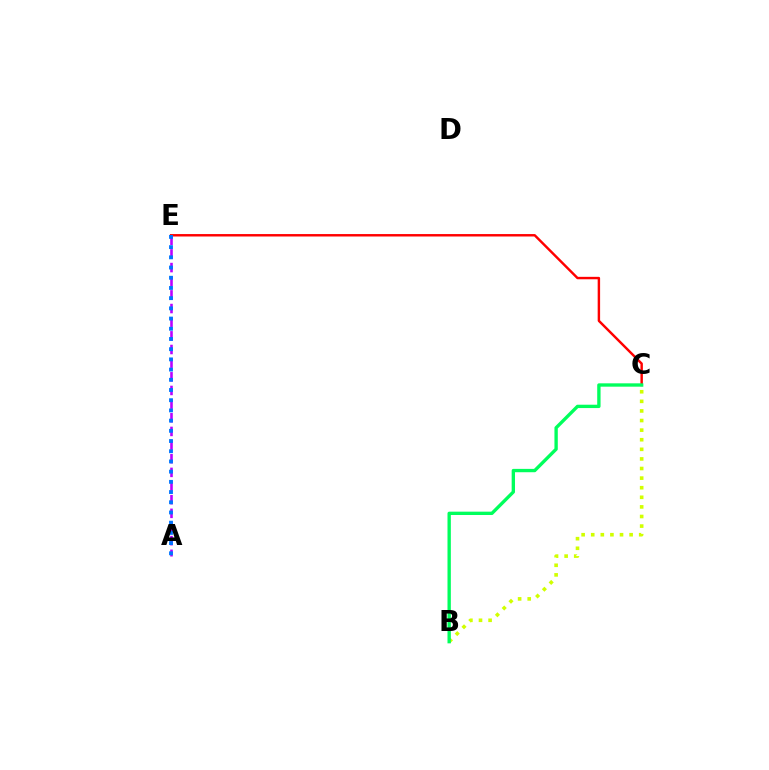{('C', 'E'): [{'color': '#ff0000', 'line_style': 'solid', 'thickness': 1.75}], ('A', 'E'): [{'color': '#b900ff', 'line_style': 'dashed', 'thickness': 1.85}, {'color': '#0074ff', 'line_style': 'dotted', 'thickness': 2.77}], ('B', 'C'): [{'color': '#d1ff00', 'line_style': 'dotted', 'thickness': 2.61}, {'color': '#00ff5c', 'line_style': 'solid', 'thickness': 2.41}]}